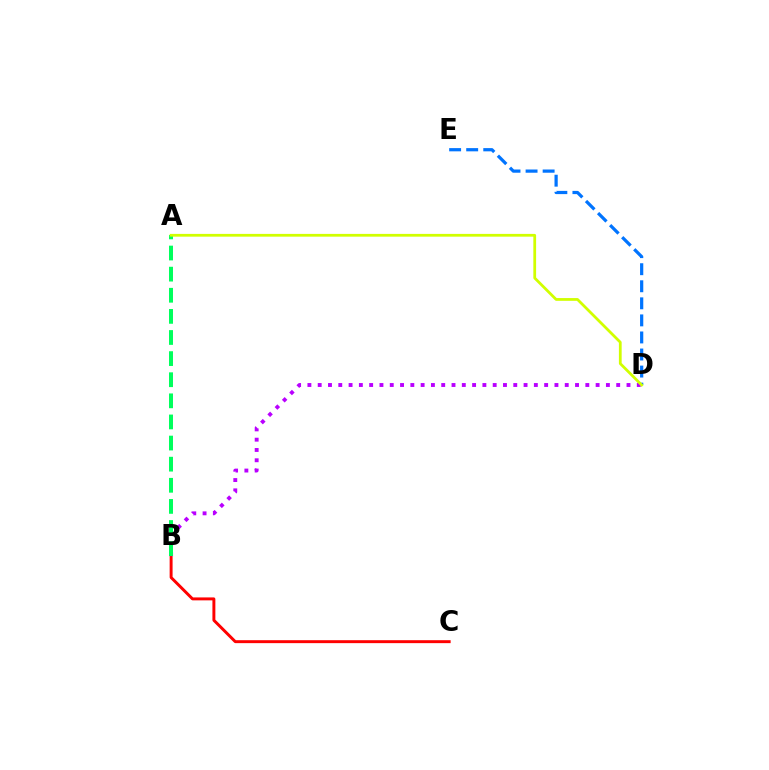{('D', 'E'): [{'color': '#0074ff', 'line_style': 'dashed', 'thickness': 2.32}], ('B', 'C'): [{'color': '#ff0000', 'line_style': 'solid', 'thickness': 2.12}], ('B', 'D'): [{'color': '#b900ff', 'line_style': 'dotted', 'thickness': 2.8}], ('A', 'B'): [{'color': '#00ff5c', 'line_style': 'dashed', 'thickness': 2.87}], ('A', 'D'): [{'color': '#d1ff00', 'line_style': 'solid', 'thickness': 1.99}]}